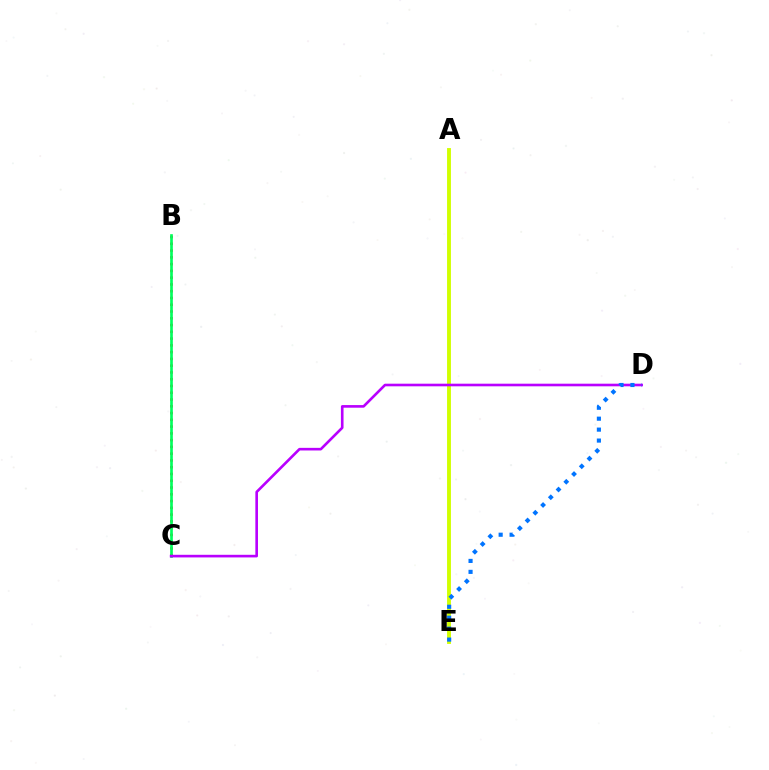{('B', 'C'): [{'color': '#ff0000', 'line_style': 'dotted', 'thickness': 1.84}, {'color': '#00ff5c', 'line_style': 'solid', 'thickness': 1.92}], ('A', 'E'): [{'color': '#d1ff00', 'line_style': 'solid', 'thickness': 2.79}], ('C', 'D'): [{'color': '#b900ff', 'line_style': 'solid', 'thickness': 1.89}], ('D', 'E'): [{'color': '#0074ff', 'line_style': 'dotted', 'thickness': 2.97}]}